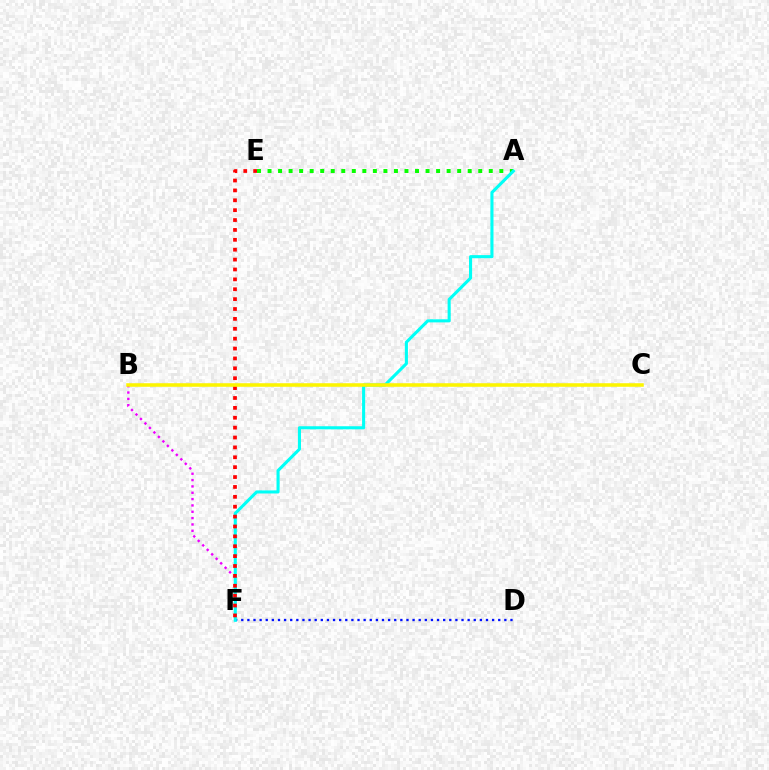{('A', 'E'): [{'color': '#08ff00', 'line_style': 'dotted', 'thickness': 2.86}], ('D', 'F'): [{'color': '#0010ff', 'line_style': 'dotted', 'thickness': 1.66}], ('B', 'F'): [{'color': '#ee00ff', 'line_style': 'dotted', 'thickness': 1.72}], ('A', 'F'): [{'color': '#00fff6', 'line_style': 'solid', 'thickness': 2.22}], ('E', 'F'): [{'color': '#ff0000', 'line_style': 'dotted', 'thickness': 2.69}], ('B', 'C'): [{'color': '#fcf500', 'line_style': 'solid', 'thickness': 2.56}]}